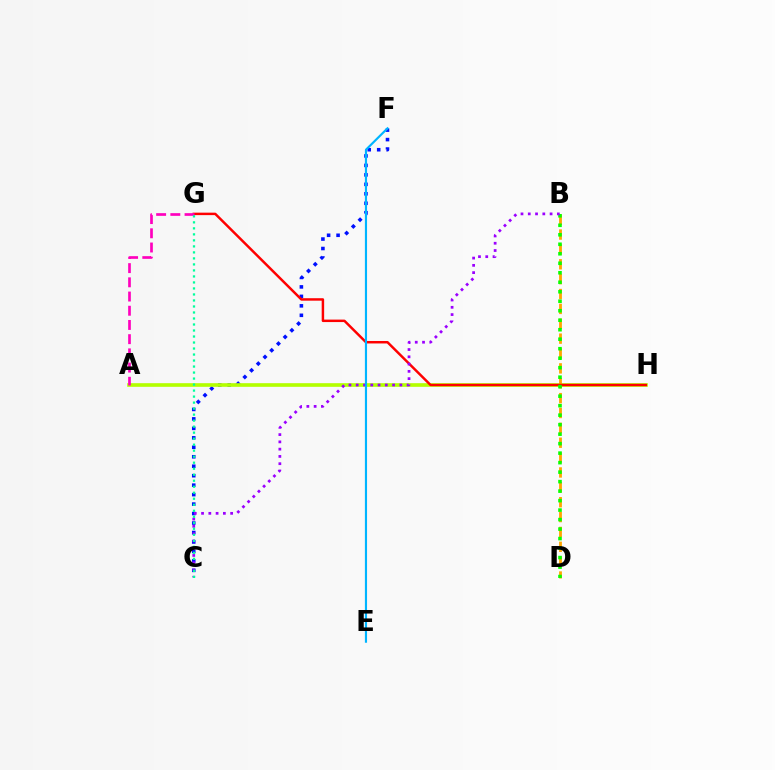{('C', 'F'): [{'color': '#0010ff', 'line_style': 'dotted', 'thickness': 2.57}], ('A', 'H'): [{'color': '#b3ff00', 'line_style': 'solid', 'thickness': 2.62}], ('B', 'D'): [{'color': '#ffa500', 'line_style': 'dashed', 'thickness': 2.02}, {'color': '#08ff00', 'line_style': 'dotted', 'thickness': 2.58}], ('G', 'H'): [{'color': '#ff0000', 'line_style': 'solid', 'thickness': 1.78}], ('A', 'G'): [{'color': '#ff00bd', 'line_style': 'dashed', 'thickness': 1.93}], ('B', 'C'): [{'color': '#9b00ff', 'line_style': 'dotted', 'thickness': 1.98}], ('E', 'F'): [{'color': '#00b5ff', 'line_style': 'solid', 'thickness': 1.55}], ('C', 'G'): [{'color': '#00ff9d', 'line_style': 'dotted', 'thickness': 1.63}]}